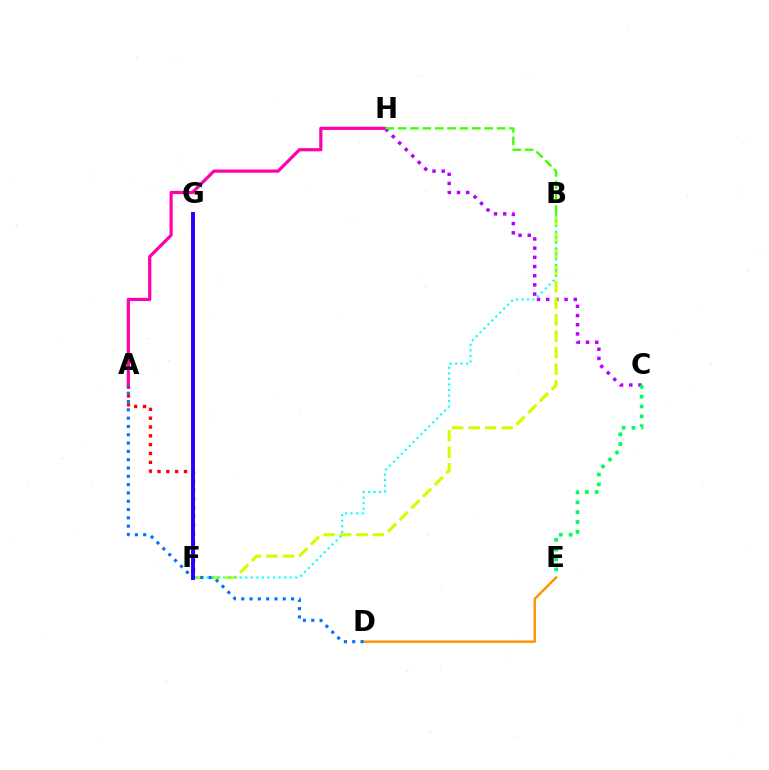{('A', 'F'): [{'color': '#ff0000', 'line_style': 'dotted', 'thickness': 2.4}], ('A', 'H'): [{'color': '#ff00ac', 'line_style': 'solid', 'thickness': 2.31}], ('C', 'H'): [{'color': '#b900ff', 'line_style': 'dotted', 'thickness': 2.49}], ('B', 'F'): [{'color': '#d1ff00', 'line_style': 'dashed', 'thickness': 2.24}, {'color': '#00fff6', 'line_style': 'dotted', 'thickness': 1.51}], ('B', 'H'): [{'color': '#3dff00', 'line_style': 'dashed', 'thickness': 1.68}], ('D', 'E'): [{'color': '#ff9400', 'line_style': 'solid', 'thickness': 1.76}], ('C', 'E'): [{'color': '#00ff5c', 'line_style': 'dotted', 'thickness': 2.67}], ('A', 'D'): [{'color': '#0074ff', 'line_style': 'dotted', 'thickness': 2.26}], ('F', 'G'): [{'color': '#2500ff', 'line_style': 'solid', 'thickness': 2.8}]}